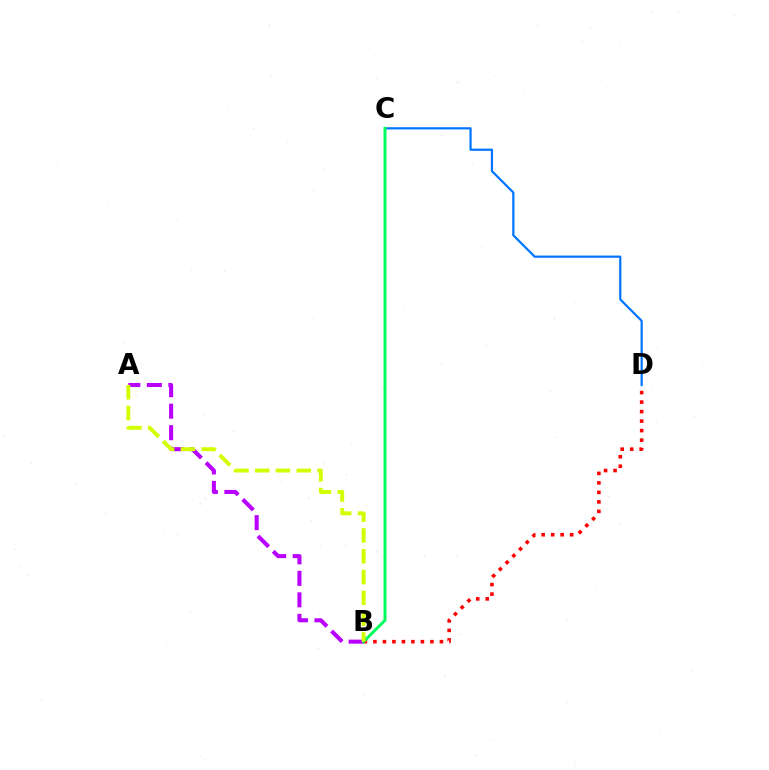{('A', 'B'): [{'color': '#b900ff', 'line_style': 'dashed', 'thickness': 2.92}, {'color': '#d1ff00', 'line_style': 'dashed', 'thickness': 2.82}], ('C', 'D'): [{'color': '#0074ff', 'line_style': 'solid', 'thickness': 1.59}], ('B', 'D'): [{'color': '#ff0000', 'line_style': 'dotted', 'thickness': 2.58}], ('B', 'C'): [{'color': '#00ff5c', 'line_style': 'solid', 'thickness': 2.13}]}